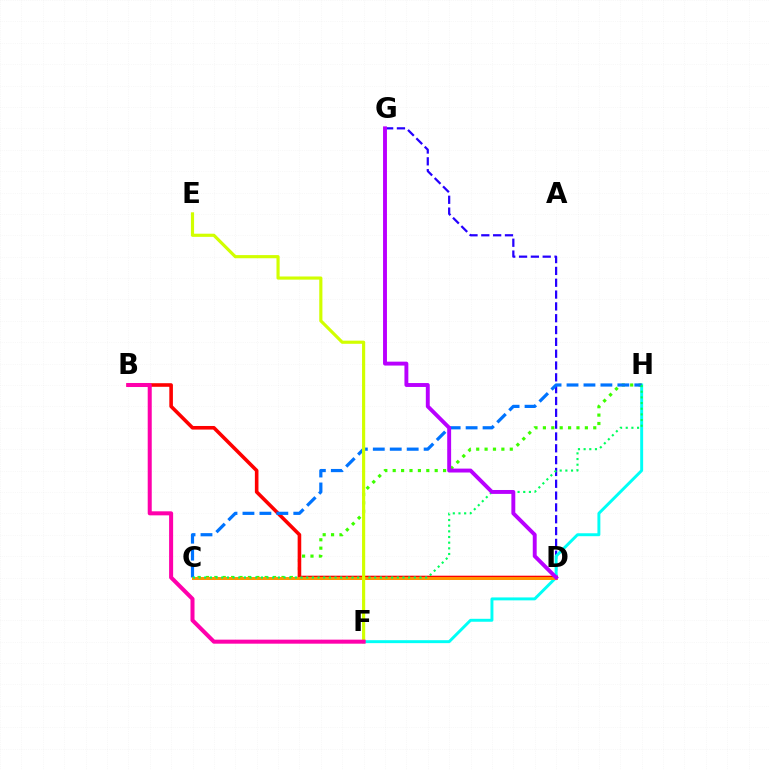{('D', 'G'): [{'color': '#2500ff', 'line_style': 'dashed', 'thickness': 1.61}, {'color': '#b900ff', 'line_style': 'solid', 'thickness': 2.81}], ('F', 'H'): [{'color': '#00fff6', 'line_style': 'solid', 'thickness': 2.12}], ('C', 'H'): [{'color': '#3dff00', 'line_style': 'dotted', 'thickness': 2.28}, {'color': '#0074ff', 'line_style': 'dashed', 'thickness': 2.3}, {'color': '#00ff5c', 'line_style': 'dotted', 'thickness': 1.54}], ('B', 'D'): [{'color': '#ff0000', 'line_style': 'solid', 'thickness': 2.59}], ('C', 'D'): [{'color': '#ff9400', 'line_style': 'solid', 'thickness': 2.14}], ('E', 'F'): [{'color': '#d1ff00', 'line_style': 'solid', 'thickness': 2.27}], ('B', 'F'): [{'color': '#ff00ac', 'line_style': 'solid', 'thickness': 2.9}]}